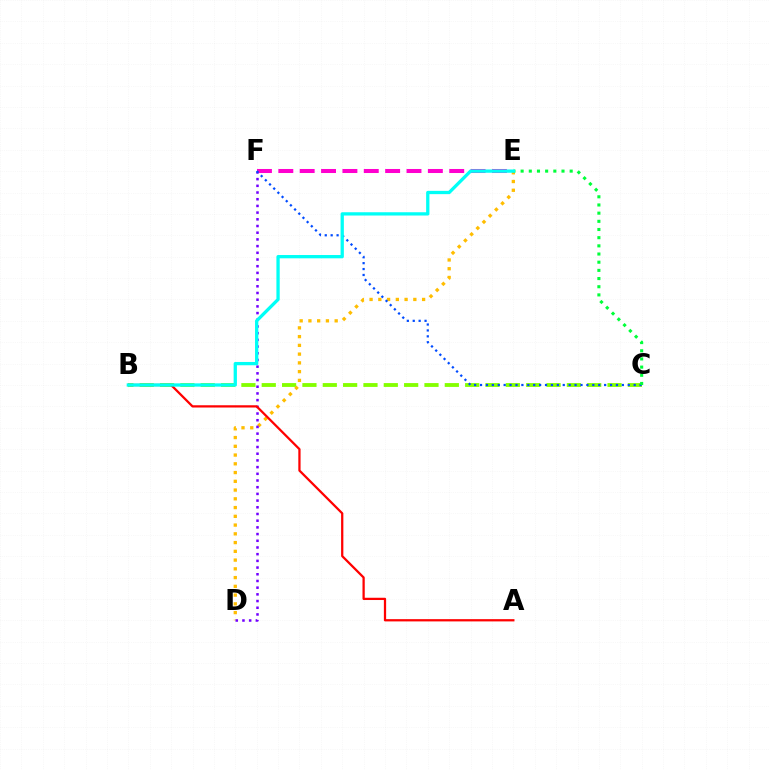{('B', 'C'): [{'color': '#84ff00', 'line_style': 'dashed', 'thickness': 2.76}], ('E', 'F'): [{'color': '#ff00cf', 'line_style': 'dashed', 'thickness': 2.9}], ('D', 'E'): [{'color': '#ffbd00', 'line_style': 'dotted', 'thickness': 2.38}], ('D', 'F'): [{'color': '#7200ff', 'line_style': 'dotted', 'thickness': 1.82}], ('A', 'B'): [{'color': '#ff0000', 'line_style': 'solid', 'thickness': 1.63}], ('C', 'F'): [{'color': '#004bff', 'line_style': 'dotted', 'thickness': 1.61}], ('C', 'E'): [{'color': '#00ff39', 'line_style': 'dotted', 'thickness': 2.22}], ('B', 'E'): [{'color': '#00fff6', 'line_style': 'solid', 'thickness': 2.37}]}